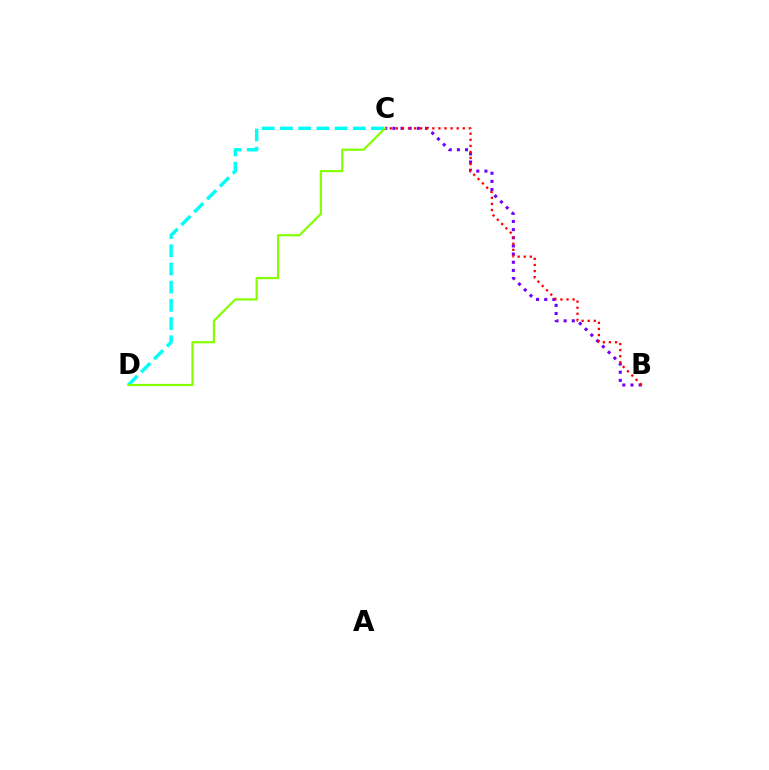{('B', 'C'): [{'color': '#7200ff', 'line_style': 'dotted', 'thickness': 2.22}, {'color': '#ff0000', 'line_style': 'dotted', 'thickness': 1.65}], ('C', 'D'): [{'color': '#00fff6', 'line_style': 'dashed', 'thickness': 2.47}, {'color': '#84ff00', 'line_style': 'solid', 'thickness': 1.58}]}